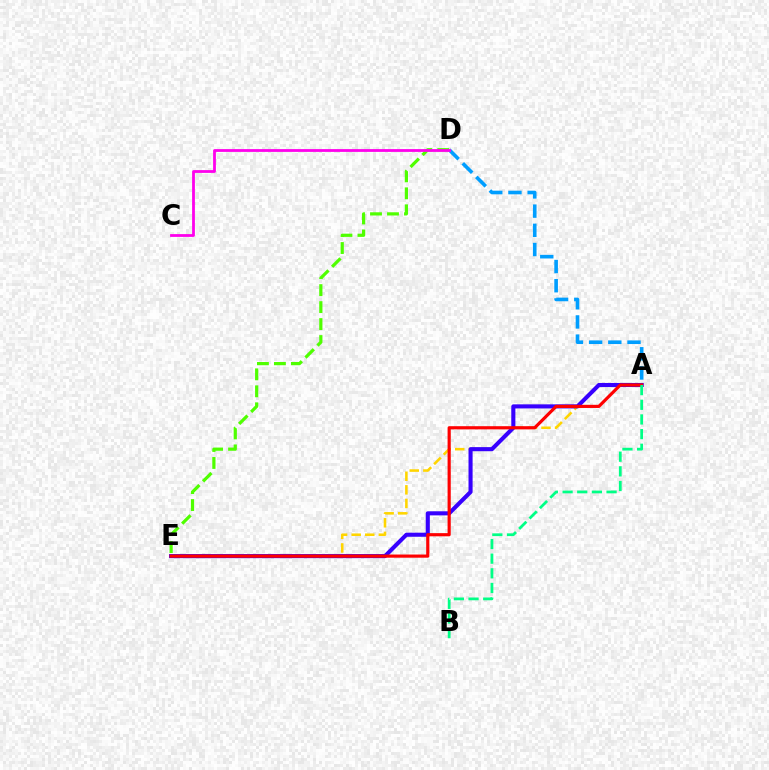{('A', 'D'): [{'color': '#009eff', 'line_style': 'dashed', 'thickness': 2.61}], ('A', 'E'): [{'color': '#ffd500', 'line_style': 'dashed', 'thickness': 1.85}, {'color': '#3700ff', 'line_style': 'solid', 'thickness': 2.94}, {'color': '#ff0000', 'line_style': 'solid', 'thickness': 2.28}], ('D', 'E'): [{'color': '#4fff00', 'line_style': 'dashed', 'thickness': 2.31}], ('A', 'B'): [{'color': '#00ff86', 'line_style': 'dashed', 'thickness': 1.99}], ('C', 'D'): [{'color': '#ff00ed', 'line_style': 'solid', 'thickness': 2.01}]}